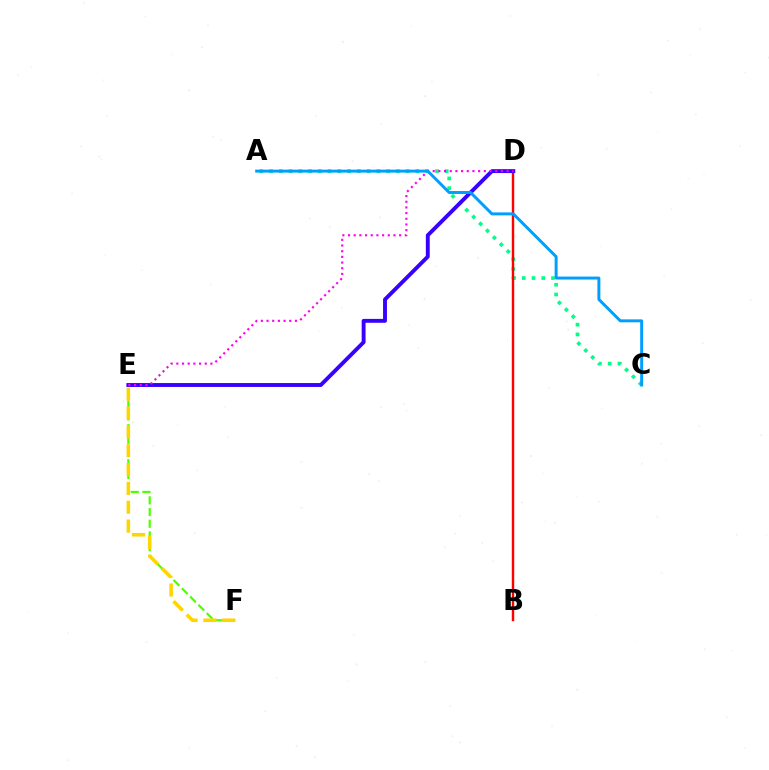{('A', 'C'): [{'color': '#00ff86', 'line_style': 'dotted', 'thickness': 2.65}, {'color': '#009eff', 'line_style': 'solid', 'thickness': 2.13}], ('B', 'D'): [{'color': '#ff0000', 'line_style': 'solid', 'thickness': 1.74}], ('E', 'F'): [{'color': '#4fff00', 'line_style': 'dashed', 'thickness': 1.59}, {'color': '#ffd500', 'line_style': 'dashed', 'thickness': 2.56}], ('D', 'E'): [{'color': '#3700ff', 'line_style': 'solid', 'thickness': 2.8}, {'color': '#ff00ed', 'line_style': 'dotted', 'thickness': 1.54}]}